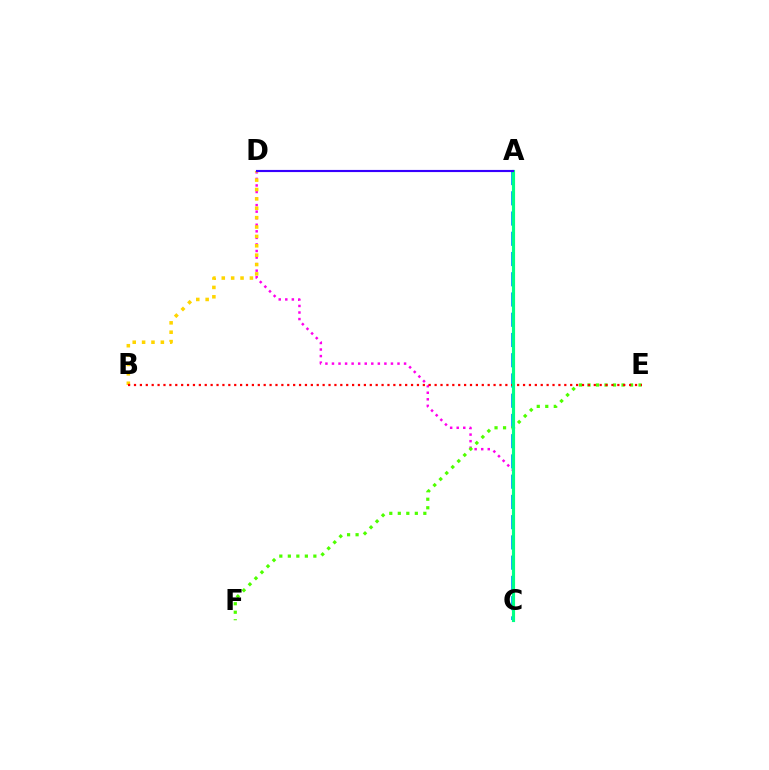{('A', 'C'): [{'color': '#009eff', 'line_style': 'dashed', 'thickness': 2.75}, {'color': '#00ff86', 'line_style': 'solid', 'thickness': 2.27}], ('C', 'D'): [{'color': '#ff00ed', 'line_style': 'dotted', 'thickness': 1.78}], ('B', 'D'): [{'color': '#ffd500', 'line_style': 'dotted', 'thickness': 2.55}], ('E', 'F'): [{'color': '#4fff00', 'line_style': 'dotted', 'thickness': 2.31}], ('B', 'E'): [{'color': '#ff0000', 'line_style': 'dotted', 'thickness': 1.6}], ('A', 'D'): [{'color': '#3700ff', 'line_style': 'solid', 'thickness': 1.55}]}